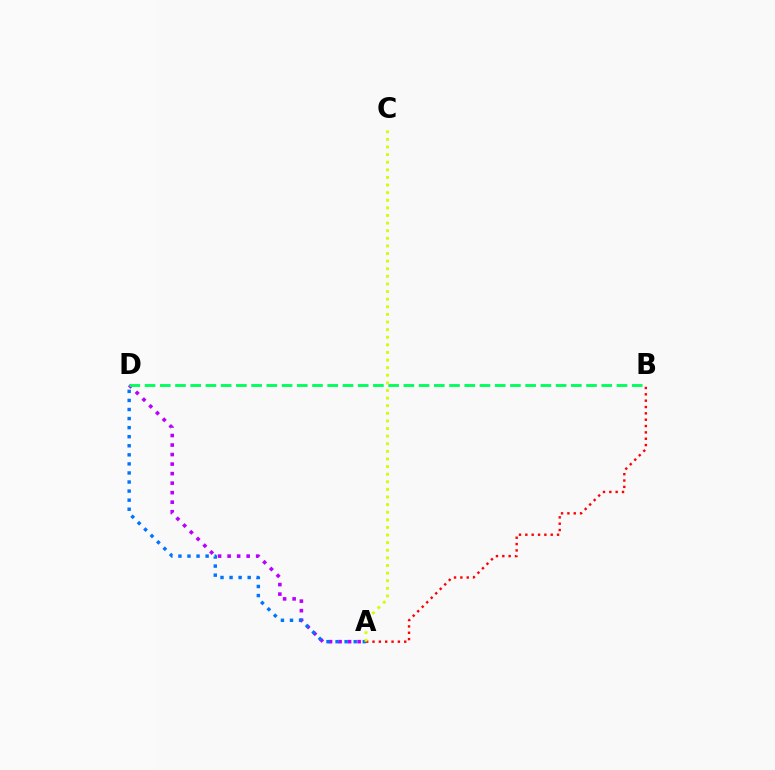{('A', 'D'): [{'color': '#b900ff', 'line_style': 'dotted', 'thickness': 2.59}, {'color': '#0074ff', 'line_style': 'dotted', 'thickness': 2.46}], ('A', 'B'): [{'color': '#ff0000', 'line_style': 'dotted', 'thickness': 1.72}], ('B', 'D'): [{'color': '#00ff5c', 'line_style': 'dashed', 'thickness': 2.07}], ('A', 'C'): [{'color': '#d1ff00', 'line_style': 'dotted', 'thickness': 2.07}]}